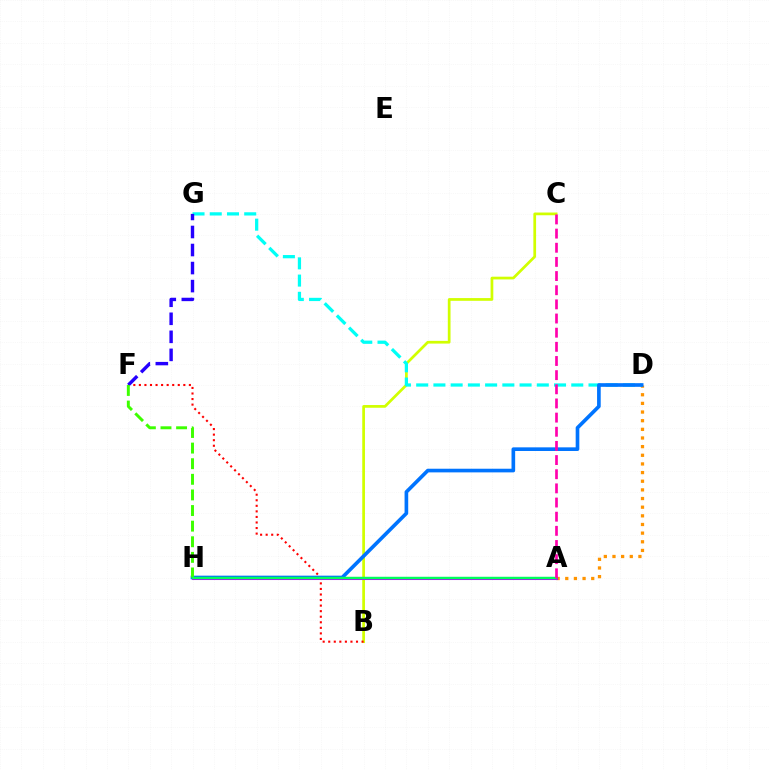{('A', 'D'): [{'color': '#ff9400', 'line_style': 'dotted', 'thickness': 2.35}], ('B', 'C'): [{'color': '#d1ff00', 'line_style': 'solid', 'thickness': 1.96}], ('B', 'F'): [{'color': '#ff0000', 'line_style': 'dotted', 'thickness': 1.51}], ('D', 'G'): [{'color': '#00fff6', 'line_style': 'dashed', 'thickness': 2.34}], ('D', 'H'): [{'color': '#0074ff', 'line_style': 'solid', 'thickness': 2.63}], ('A', 'H'): [{'color': '#b900ff', 'line_style': 'solid', 'thickness': 2.2}, {'color': '#00ff5c', 'line_style': 'solid', 'thickness': 1.74}], ('F', 'G'): [{'color': '#2500ff', 'line_style': 'dashed', 'thickness': 2.45}], ('F', 'H'): [{'color': '#3dff00', 'line_style': 'dashed', 'thickness': 2.12}], ('A', 'C'): [{'color': '#ff00ac', 'line_style': 'dashed', 'thickness': 1.92}]}